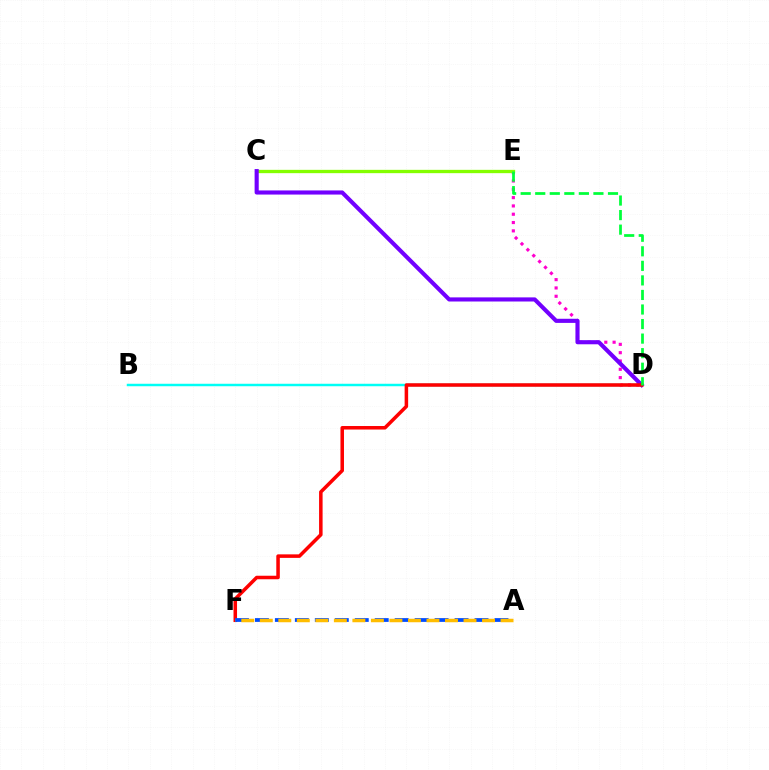{('B', 'D'): [{'color': '#00fff6', 'line_style': 'solid', 'thickness': 1.78}], ('D', 'E'): [{'color': '#ff00cf', 'line_style': 'dotted', 'thickness': 2.26}, {'color': '#00ff39', 'line_style': 'dashed', 'thickness': 1.98}], ('C', 'E'): [{'color': '#84ff00', 'line_style': 'solid', 'thickness': 2.39}], ('C', 'D'): [{'color': '#7200ff', 'line_style': 'solid', 'thickness': 2.97}], ('D', 'F'): [{'color': '#ff0000', 'line_style': 'solid', 'thickness': 2.54}], ('A', 'F'): [{'color': '#004bff', 'line_style': 'dashed', 'thickness': 2.71}, {'color': '#ffbd00', 'line_style': 'dashed', 'thickness': 2.52}]}